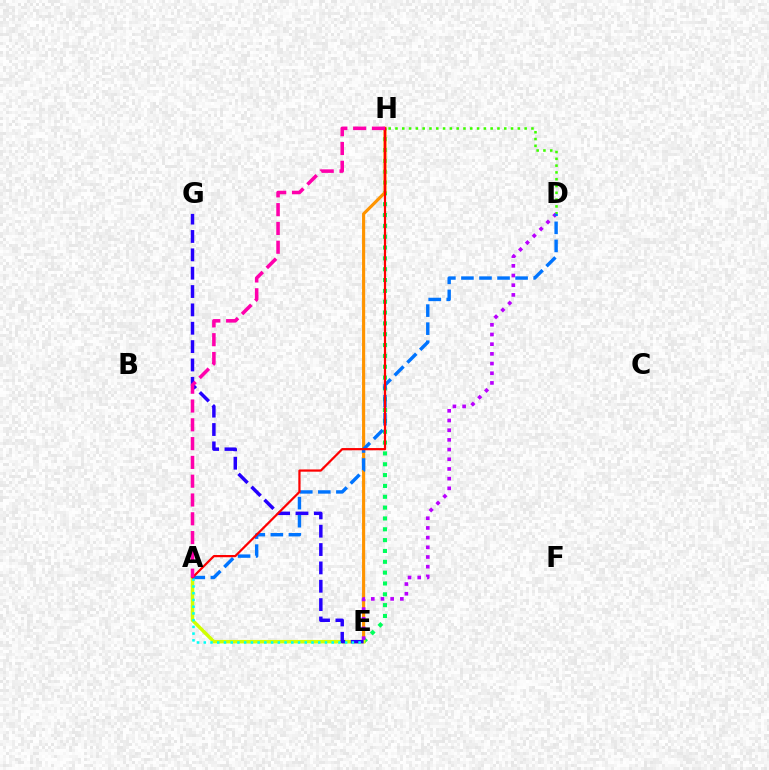{('E', 'H'): [{'color': '#00ff5c', 'line_style': 'dotted', 'thickness': 2.94}, {'color': '#ff9400', 'line_style': 'solid', 'thickness': 2.26}], ('D', 'H'): [{'color': '#3dff00', 'line_style': 'dotted', 'thickness': 1.85}], ('D', 'E'): [{'color': '#b900ff', 'line_style': 'dotted', 'thickness': 2.63}], ('A', 'E'): [{'color': '#d1ff00', 'line_style': 'solid', 'thickness': 2.5}, {'color': '#00fff6', 'line_style': 'dotted', 'thickness': 1.83}], ('E', 'G'): [{'color': '#2500ff', 'line_style': 'dashed', 'thickness': 2.49}], ('A', 'D'): [{'color': '#0074ff', 'line_style': 'dashed', 'thickness': 2.45}], ('A', 'H'): [{'color': '#ff0000', 'line_style': 'solid', 'thickness': 1.6}, {'color': '#ff00ac', 'line_style': 'dashed', 'thickness': 2.55}]}